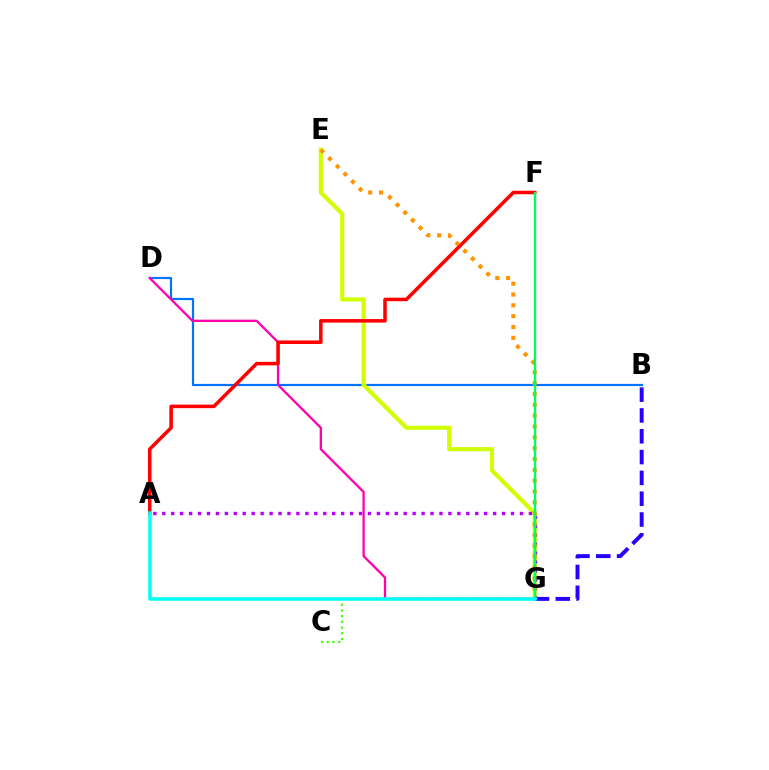{('B', 'D'): [{'color': '#0074ff', 'line_style': 'solid', 'thickness': 1.57}], ('E', 'G'): [{'color': '#d1ff00', 'line_style': 'solid', 'thickness': 2.97}, {'color': '#ff9400', 'line_style': 'dotted', 'thickness': 2.94}], ('D', 'G'): [{'color': '#ff00ac', 'line_style': 'solid', 'thickness': 1.65}], ('B', 'G'): [{'color': '#2500ff', 'line_style': 'dashed', 'thickness': 2.83}], ('A', 'F'): [{'color': '#ff0000', 'line_style': 'solid', 'thickness': 2.54}], ('A', 'G'): [{'color': '#b900ff', 'line_style': 'dotted', 'thickness': 2.43}, {'color': '#00fff6', 'line_style': 'solid', 'thickness': 2.56}], ('F', 'G'): [{'color': '#00ff5c', 'line_style': 'solid', 'thickness': 1.68}], ('C', 'G'): [{'color': '#3dff00', 'line_style': 'dotted', 'thickness': 1.56}]}